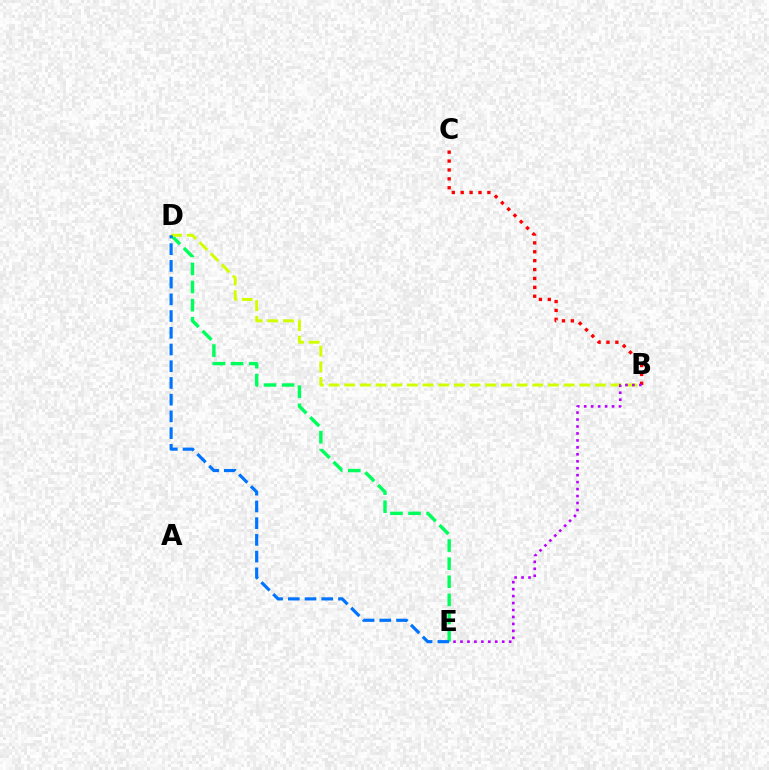{('D', 'E'): [{'color': '#00ff5c', 'line_style': 'dashed', 'thickness': 2.46}, {'color': '#0074ff', 'line_style': 'dashed', 'thickness': 2.27}], ('B', 'D'): [{'color': '#d1ff00', 'line_style': 'dashed', 'thickness': 2.13}], ('B', 'C'): [{'color': '#ff0000', 'line_style': 'dotted', 'thickness': 2.42}], ('B', 'E'): [{'color': '#b900ff', 'line_style': 'dotted', 'thickness': 1.89}]}